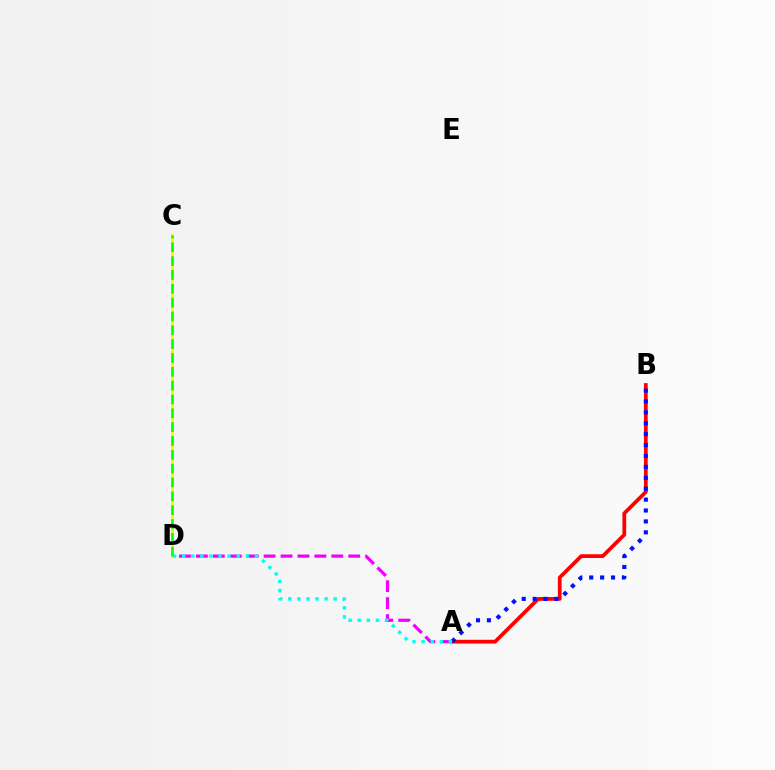{('A', 'B'): [{'color': '#ff0000', 'line_style': 'solid', 'thickness': 2.7}, {'color': '#0010ff', 'line_style': 'dotted', 'thickness': 2.96}], ('A', 'D'): [{'color': '#ee00ff', 'line_style': 'dashed', 'thickness': 2.3}, {'color': '#00fff6', 'line_style': 'dotted', 'thickness': 2.47}], ('C', 'D'): [{'color': '#fcf500', 'line_style': 'solid', 'thickness': 2.16}, {'color': '#08ff00', 'line_style': 'dashed', 'thickness': 1.88}]}